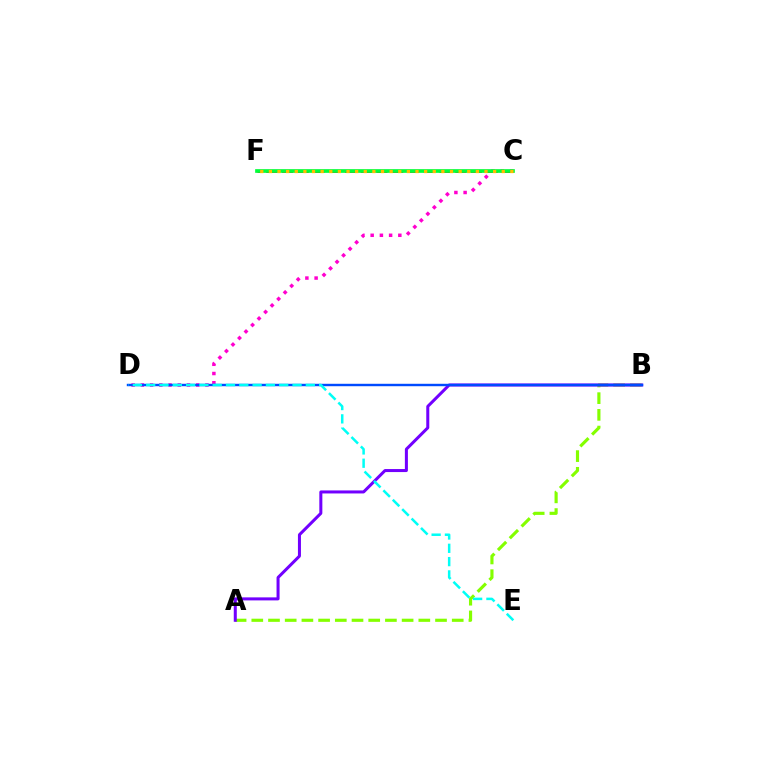{('A', 'B'): [{'color': '#84ff00', 'line_style': 'dashed', 'thickness': 2.27}, {'color': '#7200ff', 'line_style': 'solid', 'thickness': 2.18}], ('C', 'F'): [{'color': '#ff0000', 'line_style': 'dashed', 'thickness': 2.14}, {'color': '#00ff39', 'line_style': 'solid', 'thickness': 2.65}, {'color': '#ffbd00', 'line_style': 'dotted', 'thickness': 2.34}], ('C', 'D'): [{'color': '#ff00cf', 'line_style': 'dotted', 'thickness': 2.51}], ('B', 'D'): [{'color': '#004bff', 'line_style': 'solid', 'thickness': 1.75}], ('D', 'E'): [{'color': '#00fff6', 'line_style': 'dashed', 'thickness': 1.81}]}